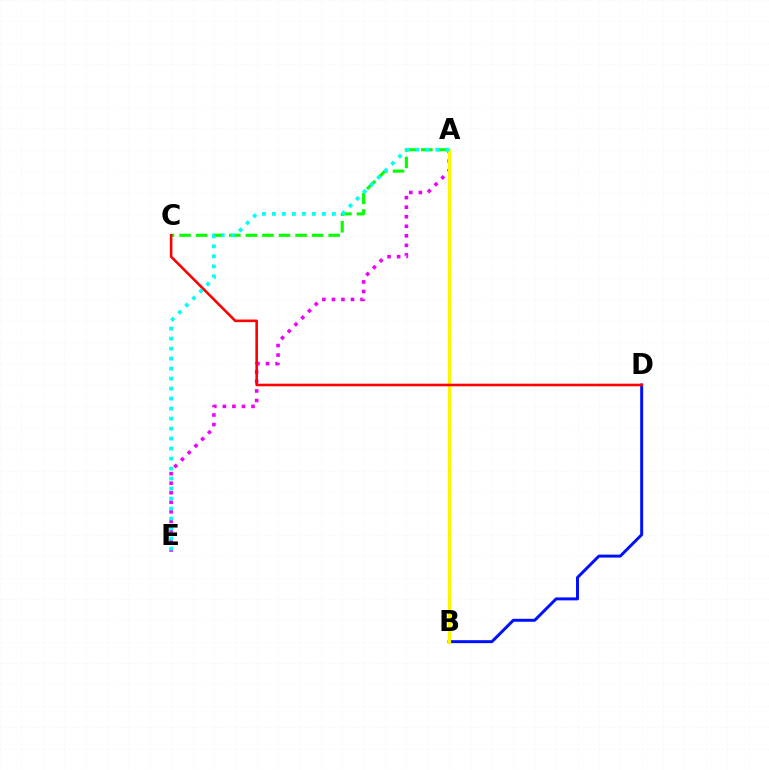{('A', 'E'): [{'color': '#ee00ff', 'line_style': 'dotted', 'thickness': 2.59}, {'color': '#00fff6', 'line_style': 'dotted', 'thickness': 2.72}], ('B', 'D'): [{'color': '#0010ff', 'line_style': 'solid', 'thickness': 2.14}], ('A', 'C'): [{'color': '#08ff00', 'line_style': 'dashed', 'thickness': 2.25}], ('A', 'B'): [{'color': '#fcf500', 'line_style': 'solid', 'thickness': 2.28}], ('C', 'D'): [{'color': '#ff0000', 'line_style': 'solid', 'thickness': 1.87}]}